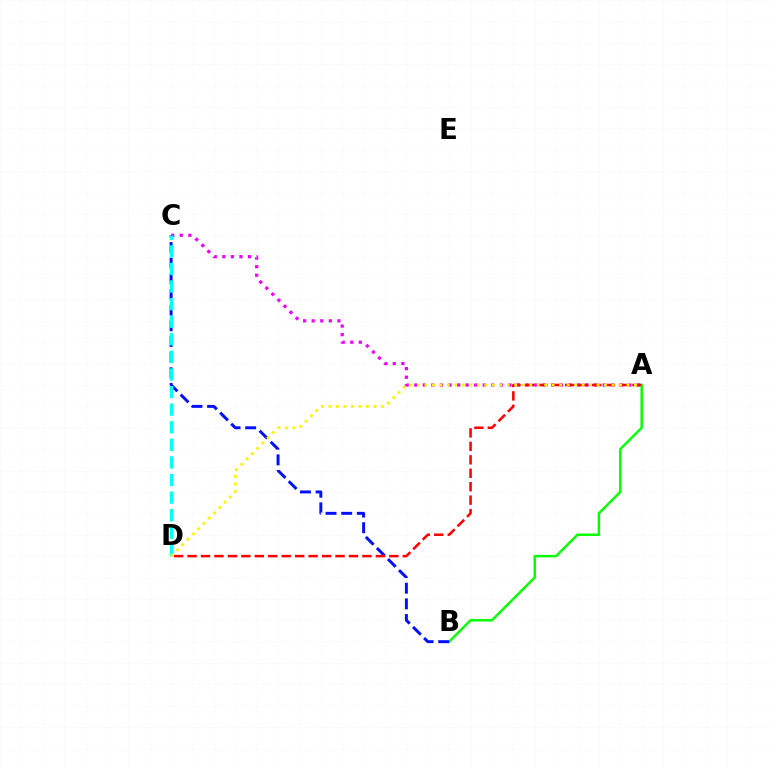{('A', 'B'): [{'color': '#08ff00', 'line_style': 'solid', 'thickness': 1.78}], ('A', 'C'): [{'color': '#ee00ff', 'line_style': 'dotted', 'thickness': 2.33}], ('B', 'C'): [{'color': '#0010ff', 'line_style': 'dashed', 'thickness': 2.13}], ('A', 'D'): [{'color': '#ff0000', 'line_style': 'dashed', 'thickness': 1.83}, {'color': '#fcf500', 'line_style': 'dotted', 'thickness': 2.03}], ('C', 'D'): [{'color': '#00fff6', 'line_style': 'dashed', 'thickness': 2.39}]}